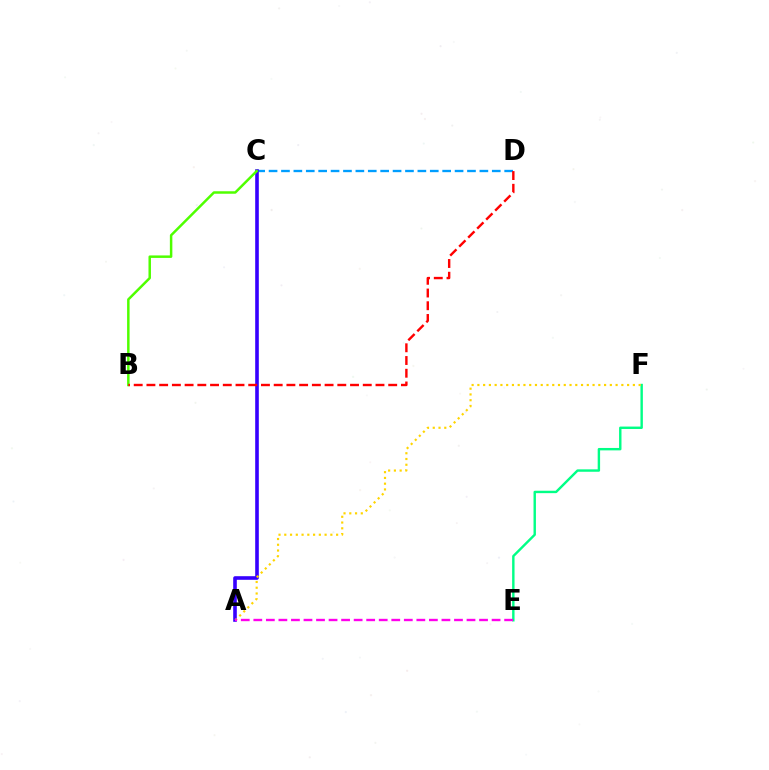{('E', 'F'): [{'color': '#00ff86', 'line_style': 'solid', 'thickness': 1.74}], ('C', 'D'): [{'color': '#009eff', 'line_style': 'dashed', 'thickness': 1.68}], ('A', 'C'): [{'color': '#3700ff', 'line_style': 'solid', 'thickness': 2.6}], ('A', 'F'): [{'color': '#ffd500', 'line_style': 'dotted', 'thickness': 1.56}], ('B', 'C'): [{'color': '#4fff00', 'line_style': 'solid', 'thickness': 1.79}], ('B', 'D'): [{'color': '#ff0000', 'line_style': 'dashed', 'thickness': 1.73}], ('A', 'E'): [{'color': '#ff00ed', 'line_style': 'dashed', 'thickness': 1.7}]}